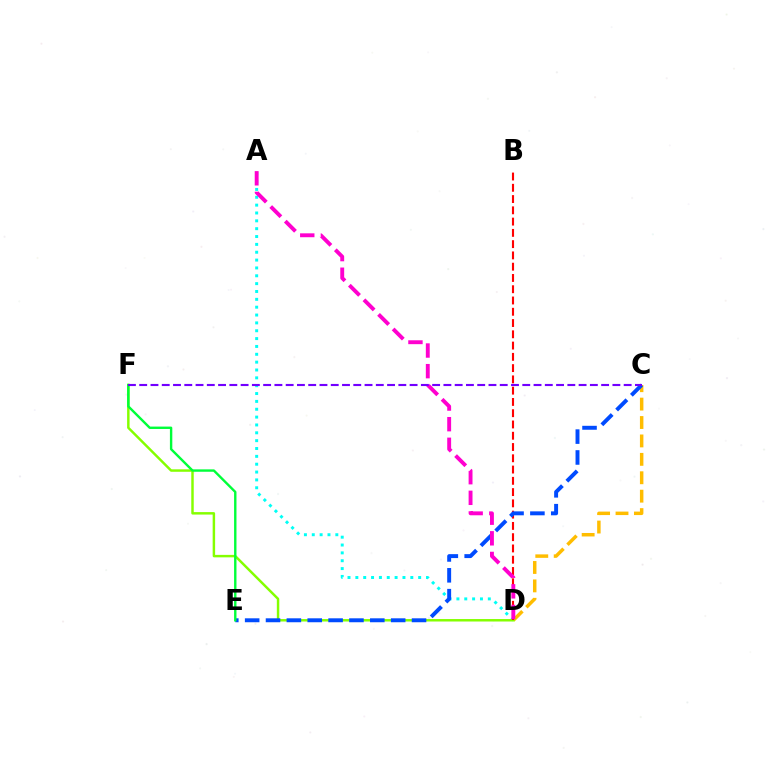{('A', 'D'): [{'color': '#00fff6', 'line_style': 'dotted', 'thickness': 2.13}, {'color': '#ff00cf', 'line_style': 'dashed', 'thickness': 2.8}], ('C', 'D'): [{'color': '#ffbd00', 'line_style': 'dashed', 'thickness': 2.5}], ('D', 'F'): [{'color': '#84ff00', 'line_style': 'solid', 'thickness': 1.77}], ('B', 'D'): [{'color': '#ff0000', 'line_style': 'dashed', 'thickness': 1.53}], ('C', 'E'): [{'color': '#004bff', 'line_style': 'dashed', 'thickness': 2.83}], ('E', 'F'): [{'color': '#00ff39', 'line_style': 'solid', 'thickness': 1.72}], ('C', 'F'): [{'color': '#7200ff', 'line_style': 'dashed', 'thickness': 1.53}]}